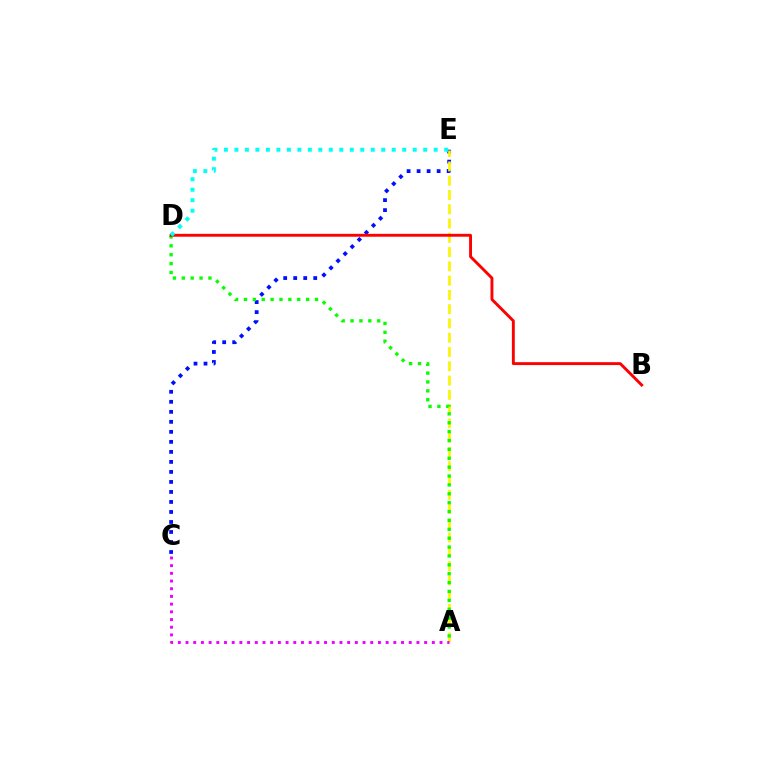{('C', 'E'): [{'color': '#0010ff', 'line_style': 'dotted', 'thickness': 2.72}], ('A', 'E'): [{'color': '#fcf500', 'line_style': 'dashed', 'thickness': 1.94}], ('A', 'D'): [{'color': '#08ff00', 'line_style': 'dotted', 'thickness': 2.41}], ('B', 'D'): [{'color': '#ff0000', 'line_style': 'solid', 'thickness': 2.08}], ('A', 'C'): [{'color': '#ee00ff', 'line_style': 'dotted', 'thickness': 2.09}], ('D', 'E'): [{'color': '#00fff6', 'line_style': 'dotted', 'thickness': 2.85}]}